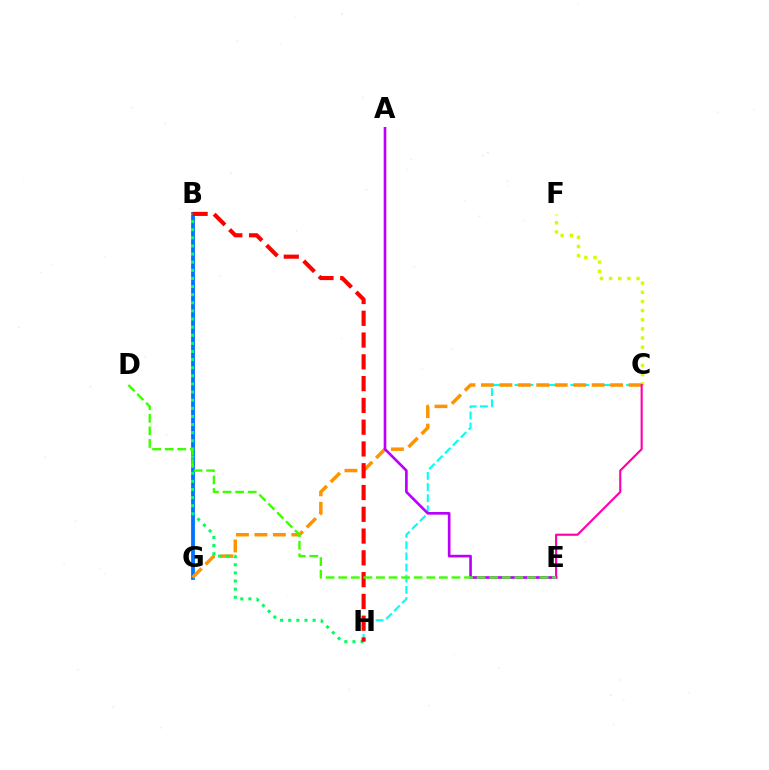{('B', 'G'): [{'color': '#2500ff', 'line_style': 'dotted', 'thickness': 1.57}, {'color': '#0074ff', 'line_style': 'solid', 'thickness': 2.75}], ('C', 'H'): [{'color': '#00fff6', 'line_style': 'dashed', 'thickness': 1.52}], ('C', 'G'): [{'color': '#ff9400', 'line_style': 'dashed', 'thickness': 2.51}], ('A', 'E'): [{'color': '#b900ff', 'line_style': 'solid', 'thickness': 1.91}], ('C', 'F'): [{'color': '#d1ff00', 'line_style': 'dotted', 'thickness': 2.48}], ('B', 'H'): [{'color': '#00ff5c', 'line_style': 'dotted', 'thickness': 2.21}, {'color': '#ff0000', 'line_style': 'dashed', 'thickness': 2.96}], ('C', 'E'): [{'color': '#ff00ac', 'line_style': 'solid', 'thickness': 1.54}], ('D', 'E'): [{'color': '#3dff00', 'line_style': 'dashed', 'thickness': 1.71}]}